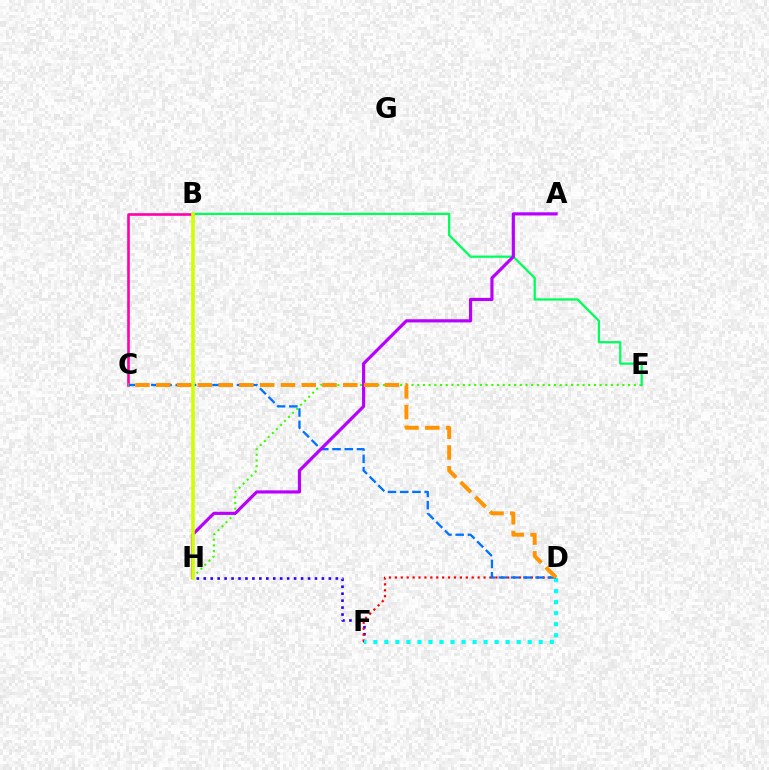{('E', 'H'): [{'color': '#3dff00', 'line_style': 'dotted', 'thickness': 1.55}], ('B', 'C'): [{'color': '#ff00ac', 'line_style': 'solid', 'thickness': 1.9}], ('F', 'H'): [{'color': '#2500ff', 'line_style': 'dotted', 'thickness': 1.89}], ('D', 'F'): [{'color': '#ff0000', 'line_style': 'dotted', 'thickness': 1.61}, {'color': '#00fff6', 'line_style': 'dotted', 'thickness': 3.0}], ('B', 'E'): [{'color': '#00ff5c', 'line_style': 'solid', 'thickness': 1.64}], ('C', 'D'): [{'color': '#0074ff', 'line_style': 'dashed', 'thickness': 1.66}, {'color': '#ff9400', 'line_style': 'dashed', 'thickness': 2.82}], ('A', 'H'): [{'color': '#b900ff', 'line_style': 'solid', 'thickness': 2.28}], ('B', 'H'): [{'color': '#d1ff00', 'line_style': 'solid', 'thickness': 2.6}]}